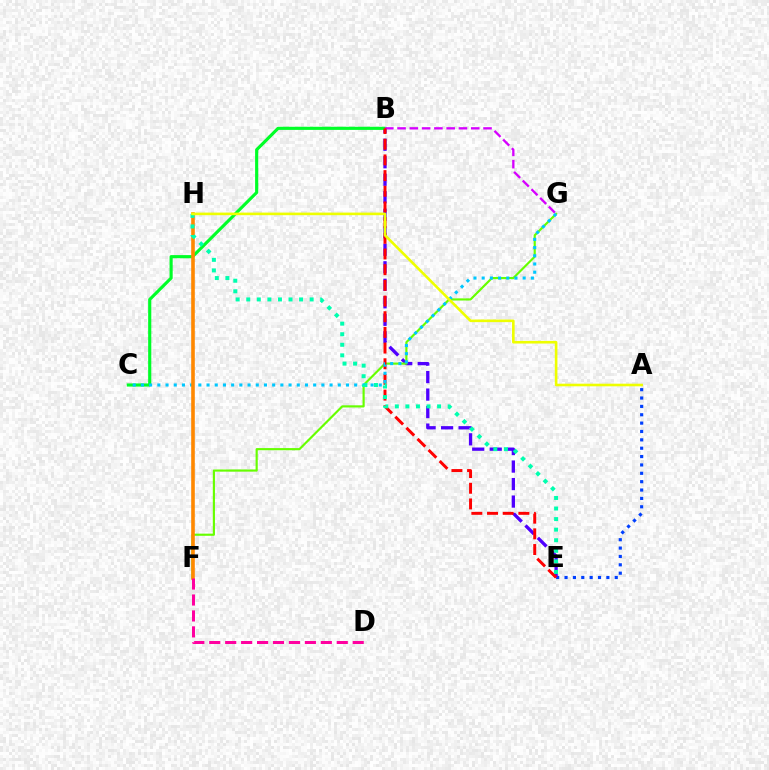{('A', 'E'): [{'color': '#003fff', 'line_style': 'dotted', 'thickness': 2.27}], ('B', 'E'): [{'color': '#4f00ff', 'line_style': 'dashed', 'thickness': 2.38}, {'color': '#ff0000', 'line_style': 'dashed', 'thickness': 2.13}], ('F', 'G'): [{'color': '#66ff00', 'line_style': 'solid', 'thickness': 1.56}], ('B', 'C'): [{'color': '#00ff27', 'line_style': 'solid', 'thickness': 2.26}], ('B', 'G'): [{'color': '#d600ff', 'line_style': 'dashed', 'thickness': 1.67}], ('C', 'G'): [{'color': '#00c7ff', 'line_style': 'dotted', 'thickness': 2.23}], ('F', 'H'): [{'color': '#ff8800', 'line_style': 'solid', 'thickness': 2.6}], ('E', 'H'): [{'color': '#00ffaf', 'line_style': 'dotted', 'thickness': 2.87}], ('A', 'H'): [{'color': '#eeff00', 'line_style': 'solid', 'thickness': 1.88}], ('D', 'F'): [{'color': '#ff00a0', 'line_style': 'dashed', 'thickness': 2.17}]}